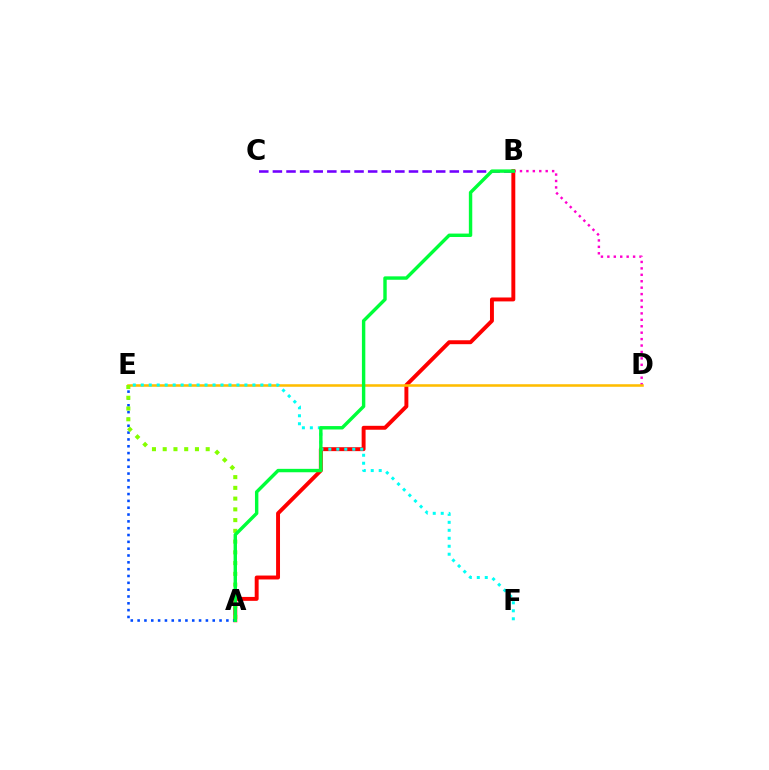{('B', 'D'): [{'color': '#ff00cf', 'line_style': 'dotted', 'thickness': 1.75}], ('A', 'B'): [{'color': '#ff0000', 'line_style': 'solid', 'thickness': 2.82}, {'color': '#00ff39', 'line_style': 'solid', 'thickness': 2.46}], ('B', 'C'): [{'color': '#7200ff', 'line_style': 'dashed', 'thickness': 1.85}], ('A', 'E'): [{'color': '#004bff', 'line_style': 'dotted', 'thickness': 1.86}, {'color': '#84ff00', 'line_style': 'dotted', 'thickness': 2.92}], ('D', 'E'): [{'color': '#ffbd00', 'line_style': 'solid', 'thickness': 1.84}], ('E', 'F'): [{'color': '#00fff6', 'line_style': 'dotted', 'thickness': 2.17}]}